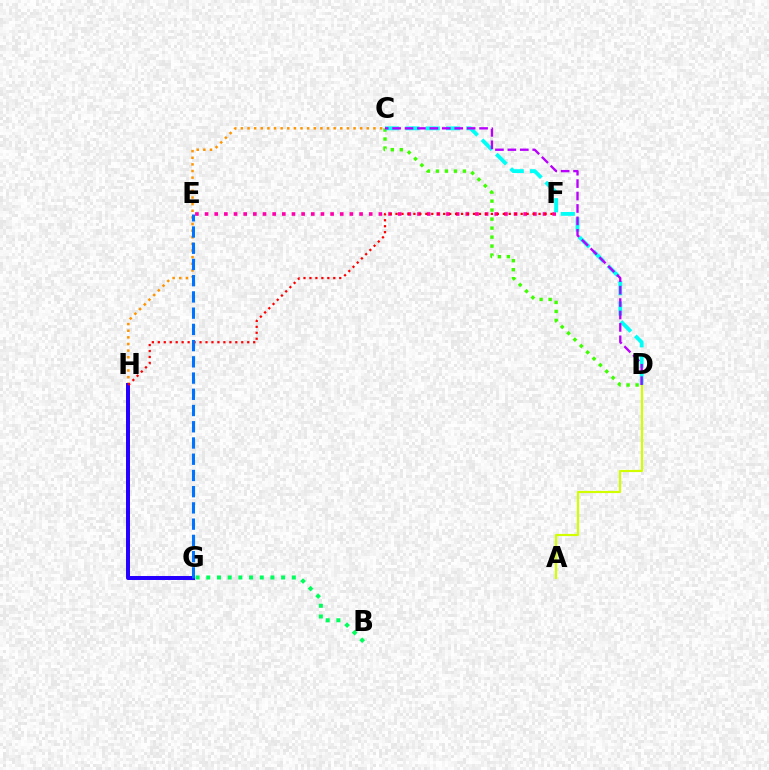{('C', 'D'): [{'color': '#3dff00', 'line_style': 'dotted', 'thickness': 2.44}, {'color': '#00fff6', 'line_style': 'dashed', 'thickness': 2.76}, {'color': '#b900ff', 'line_style': 'dashed', 'thickness': 1.69}], ('E', 'F'): [{'color': '#ff00ac', 'line_style': 'dotted', 'thickness': 2.62}], ('C', 'H'): [{'color': '#ff9400', 'line_style': 'dotted', 'thickness': 1.8}], ('G', 'H'): [{'color': '#2500ff', 'line_style': 'solid', 'thickness': 2.86}], ('B', 'G'): [{'color': '#00ff5c', 'line_style': 'dotted', 'thickness': 2.9}], ('A', 'D'): [{'color': '#d1ff00', 'line_style': 'solid', 'thickness': 1.56}], ('F', 'H'): [{'color': '#ff0000', 'line_style': 'dotted', 'thickness': 1.62}], ('E', 'G'): [{'color': '#0074ff', 'line_style': 'dashed', 'thickness': 2.2}]}